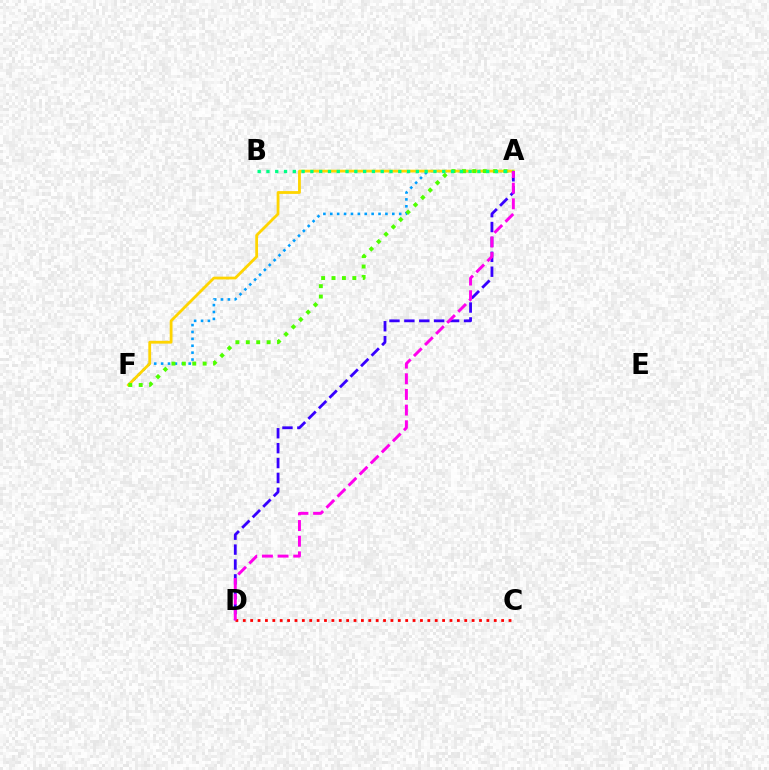{('A', 'F'): [{'color': '#009eff', 'line_style': 'dotted', 'thickness': 1.87}, {'color': '#ffd500', 'line_style': 'solid', 'thickness': 2.02}, {'color': '#4fff00', 'line_style': 'dotted', 'thickness': 2.83}], ('A', 'B'): [{'color': '#00ff86', 'line_style': 'dotted', 'thickness': 2.39}], ('A', 'D'): [{'color': '#3700ff', 'line_style': 'dashed', 'thickness': 2.02}, {'color': '#ff00ed', 'line_style': 'dashed', 'thickness': 2.13}], ('C', 'D'): [{'color': '#ff0000', 'line_style': 'dotted', 'thickness': 2.01}]}